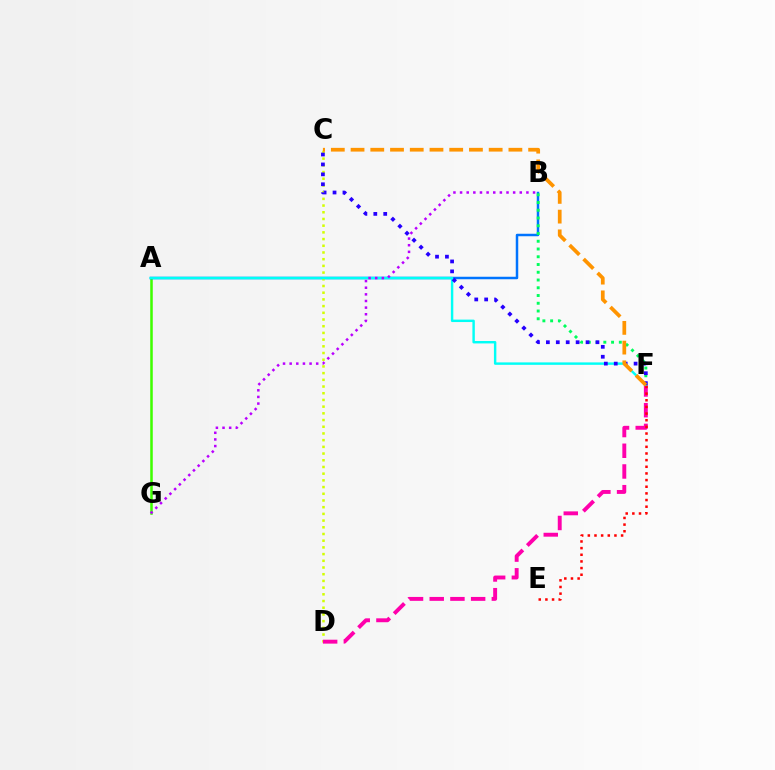{('A', 'G'): [{'color': '#3dff00', 'line_style': 'solid', 'thickness': 1.82}], ('A', 'B'): [{'color': '#0074ff', 'line_style': 'solid', 'thickness': 1.8}], ('C', 'D'): [{'color': '#d1ff00', 'line_style': 'dotted', 'thickness': 1.82}], ('D', 'F'): [{'color': '#ff00ac', 'line_style': 'dashed', 'thickness': 2.81}], ('A', 'F'): [{'color': '#00fff6', 'line_style': 'solid', 'thickness': 1.75}], ('B', 'F'): [{'color': '#00ff5c', 'line_style': 'dotted', 'thickness': 2.11}], ('C', 'F'): [{'color': '#2500ff', 'line_style': 'dotted', 'thickness': 2.69}, {'color': '#ff9400', 'line_style': 'dashed', 'thickness': 2.68}], ('E', 'F'): [{'color': '#ff0000', 'line_style': 'dotted', 'thickness': 1.81}], ('B', 'G'): [{'color': '#b900ff', 'line_style': 'dotted', 'thickness': 1.8}]}